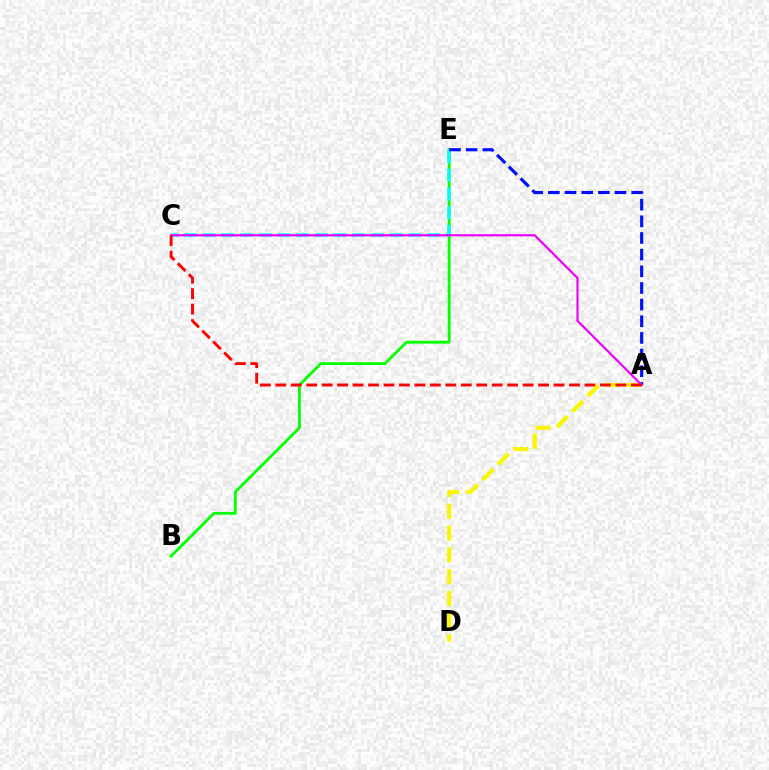{('B', 'E'): [{'color': '#08ff00', 'line_style': 'solid', 'thickness': 2.03}], ('C', 'E'): [{'color': '#00fff6', 'line_style': 'dashed', 'thickness': 2.55}], ('A', 'E'): [{'color': '#0010ff', 'line_style': 'dashed', 'thickness': 2.26}], ('A', 'D'): [{'color': '#fcf500', 'line_style': 'dashed', 'thickness': 2.96}], ('A', 'C'): [{'color': '#ee00ff', 'line_style': 'solid', 'thickness': 1.57}, {'color': '#ff0000', 'line_style': 'dashed', 'thickness': 2.1}]}